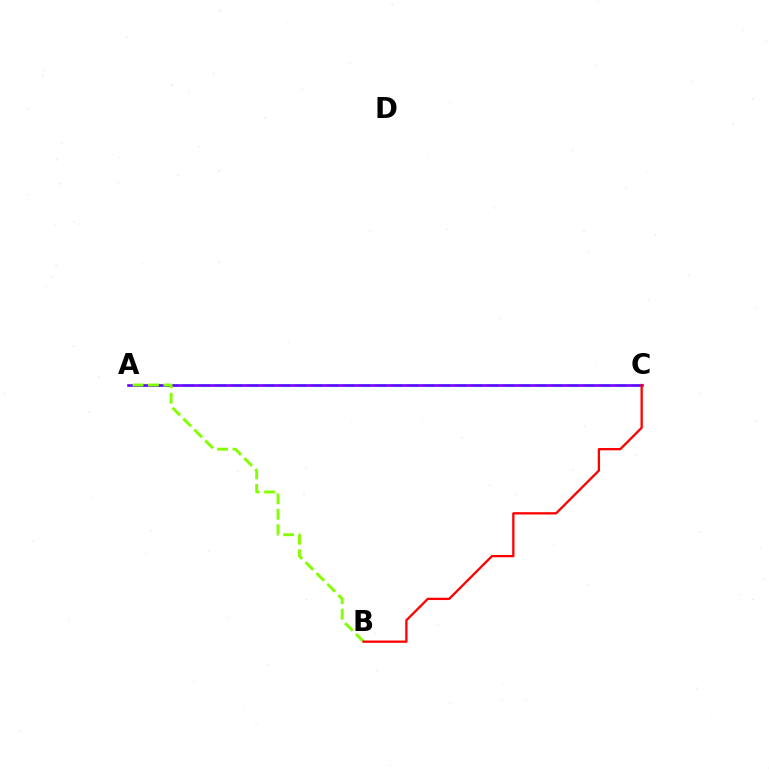{('A', 'C'): [{'color': '#00fff6', 'line_style': 'dashed', 'thickness': 2.18}, {'color': '#7200ff', 'line_style': 'solid', 'thickness': 1.87}], ('A', 'B'): [{'color': '#84ff00', 'line_style': 'dashed', 'thickness': 2.1}], ('B', 'C'): [{'color': '#ff0000', 'line_style': 'solid', 'thickness': 1.65}]}